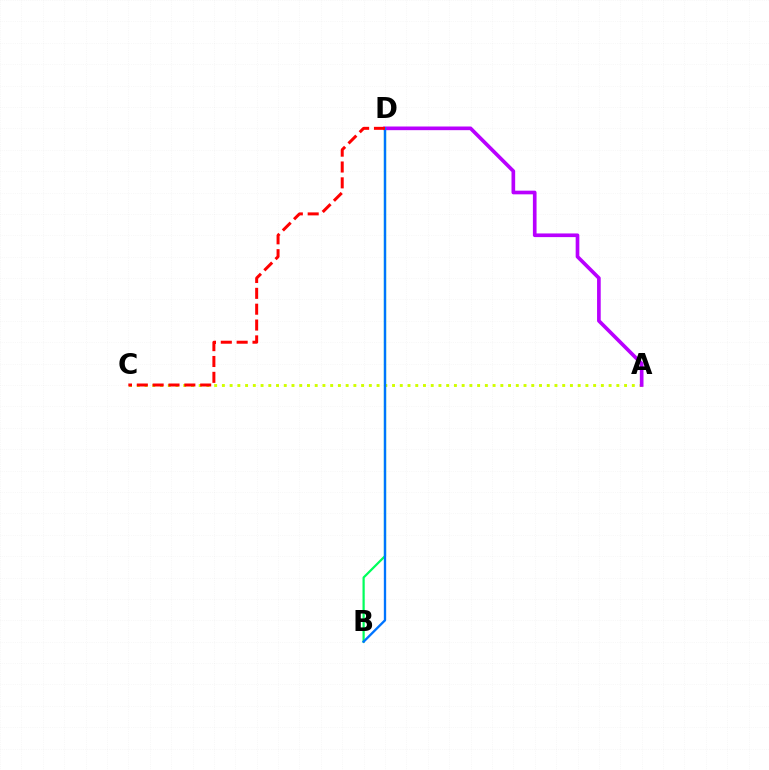{('A', 'C'): [{'color': '#d1ff00', 'line_style': 'dotted', 'thickness': 2.1}], ('B', 'D'): [{'color': '#00ff5c', 'line_style': 'solid', 'thickness': 1.6}, {'color': '#0074ff', 'line_style': 'solid', 'thickness': 1.68}], ('A', 'D'): [{'color': '#b900ff', 'line_style': 'solid', 'thickness': 2.64}], ('C', 'D'): [{'color': '#ff0000', 'line_style': 'dashed', 'thickness': 2.15}]}